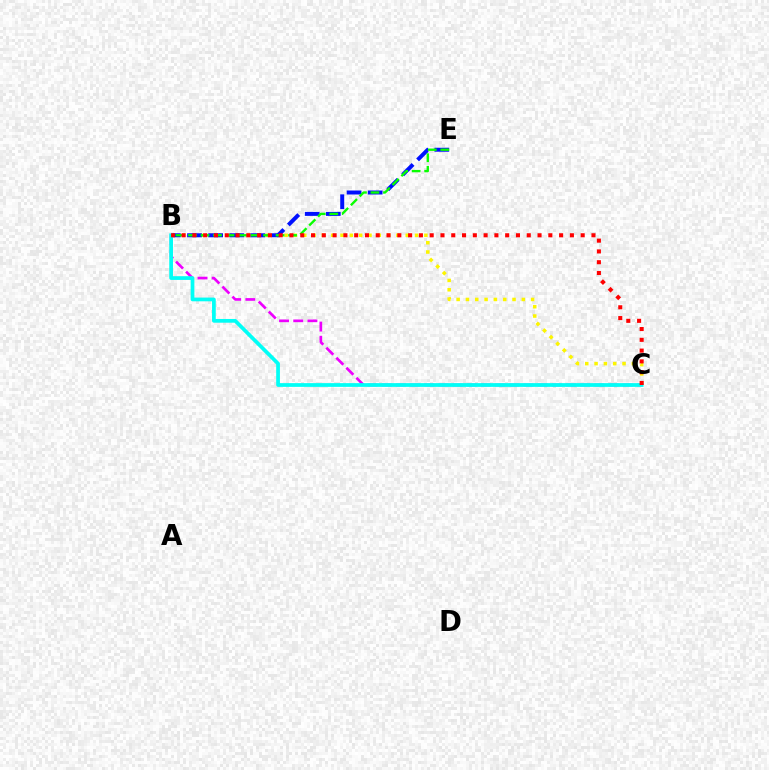{('B', 'C'): [{'color': '#fcf500', 'line_style': 'dotted', 'thickness': 2.53}, {'color': '#ee00ff', 'line_style': 'dashed', 'thickness': 1.93}, {'color': '#00fff6', 'line_style': 'solid', 'thickness': 2.69}, {'color': '#ff0000', 'line_style': 'dotted', 'thickness': 2.93}], ('B', 'E'): [{'color': '#0010ff', 'line_style': 'dashed', 'thickness': 2.87}, {'color': '#08ff00', 'line_style': 'dashed', 'thickness': 1.7}]}